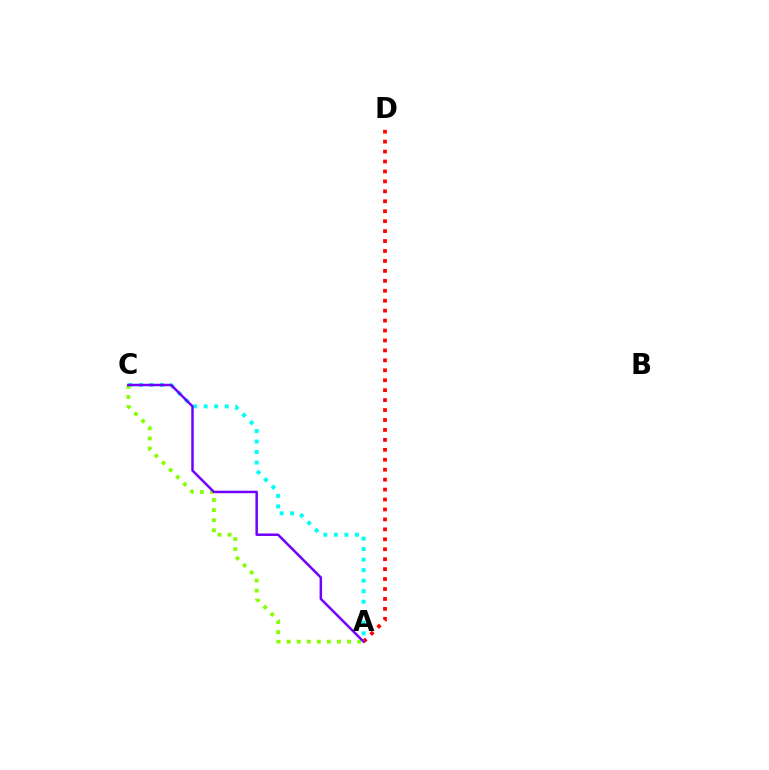{('A', 'C'): [{'color': '#00fff6', 'line_style': 'dotted', 'thickness': 2.86}, {'color': '#84ff00', 'line_style': 'dotted', 'thickness': 2.74}, {'color': '#7200ff', 'line_style': 'solid', 'thickness': 1.79}], ('A', 'D'): [{'color': '#ff0000', 'line_style': 'dotted', 'thickness': 2.7}]}